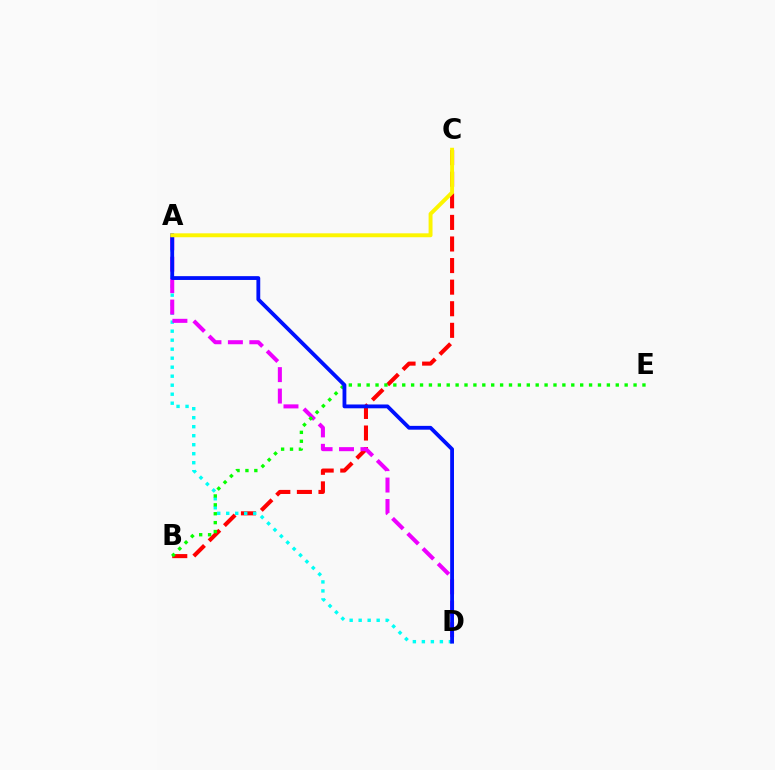{('B', 'C'): [{'color': '#ff0000', 'line_style': 'dashed', 'thickness': 2.93}], ('A', 'D'): [{'color': '#00fff6', 'line_style': 'dotted', 'thickness': 2.45}, {'color': '#ee00ff', 'line_style': 'dashed', 'thickness': 2.91}, {'color': '#0010ff', 'line_style': 'solid', 'thickness': 2.75}], ('B', 'E'): [{'color': '#08ff00', 'line_style': 'dotted', 'thickness': 2.42}], ('A', 'C'): [{'color': '#fcf500', 'line_style': 'solid', 'thickness': 2.83}]}